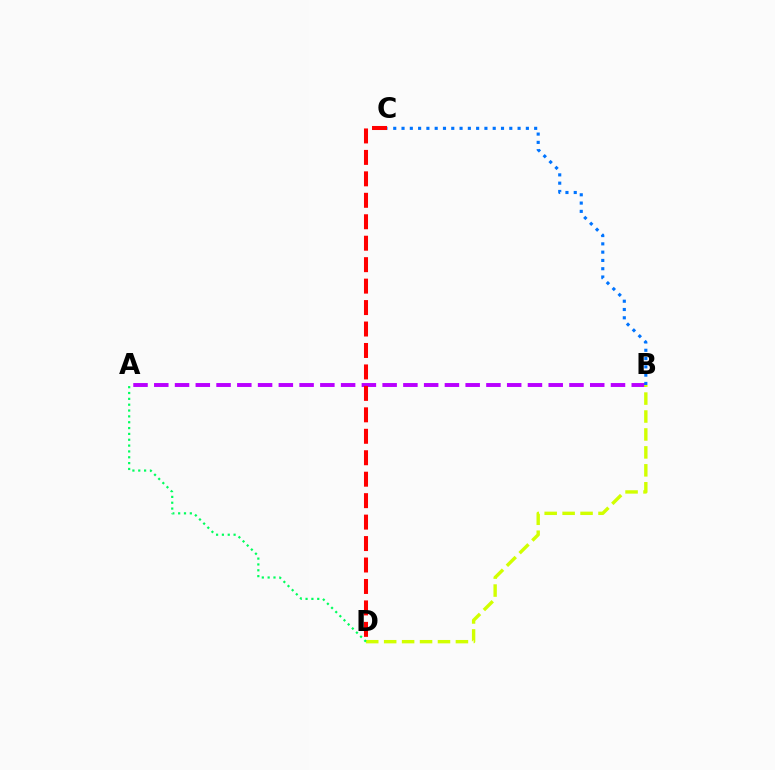{('A', 'B'): [{'color': '#b900ff', 'line_style': 'dashed', 'thickness': 2.82}], ('B', 'C'): [{'color': '#0074ff', 'line_style': 'dotted', 'thickness': 2.25}], ('C', 'D'): [{'color': '#ff0000', 'line_style': 'dashed', 'thickness': 2.91}], ('B', 'D'): [{'color': '#d1ff00', 'line_style': 'dashed', 'thickness': 2.44}], ('A', 'D'): [{'color': '#00ff5c', 'line_style': 'dotted', 'thickness': 1.59}]}